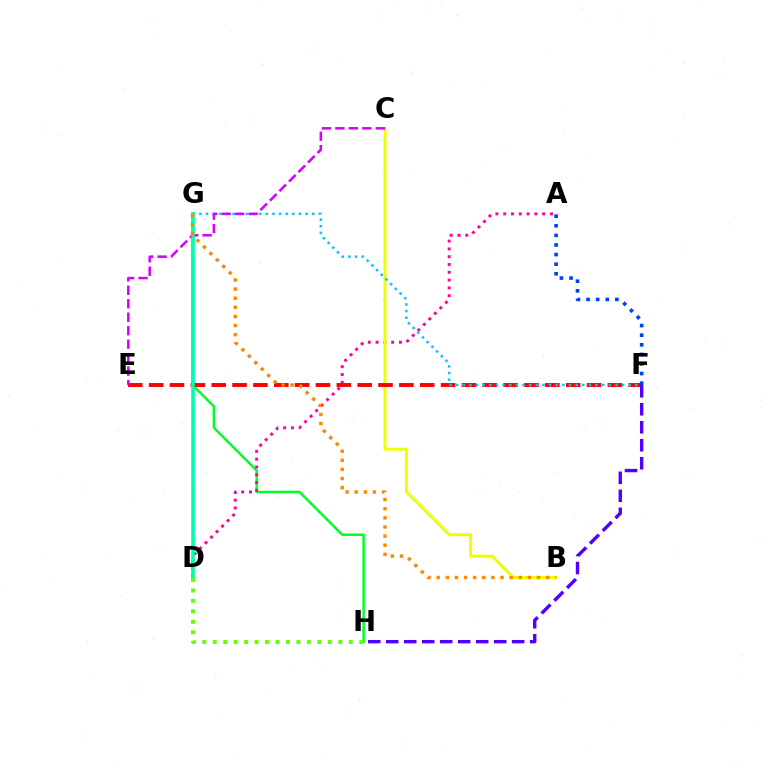{('G', 'H'): [{'color': '#00ff27', 'line_style': 'solid', 'thickness': 1.78}], ('A', 'D'): [{'color': '#ff00a0', 'line_style': 'dotted', 'thickness': 2.12}], ('B', 'C'): [{'color': '#eeff00', 'line_style': 'solid', 'thickness': 2.14}], ('E', 'F'): [{'color': '#ff0000', 'line_style': 'dashed', 'thickness': 2.83}], ('F', 'G'): [{'color': '#00c7ff', 'line_style': 'dotted', 'thickness': 1.8}], ('C', 'E'): [{'color': '#d600ff', 'line_style': 'dashed', 'thickness': 1.83}], ('D', 'G'): [{'color': '#00ffaf', 'line_style': 'solid', 'thickness': 2.63}], ('B', 'G'): [{'color': '#ff8800', 'line_style': 'dotted', 'thickness': 2.48}], ('D', 'H'): [{'color': '#66ff00', 'line_style': 'dotted', 'thickness': 2.84}], ('F', 'H'): [{'color': '#4f00ff', 'line_style': 'dashed', 'thickness': 2.44}], ('A', 'F'): [{'color': '#003fff', 'line_style': 'dotted', 'thickness': 2.61}]}